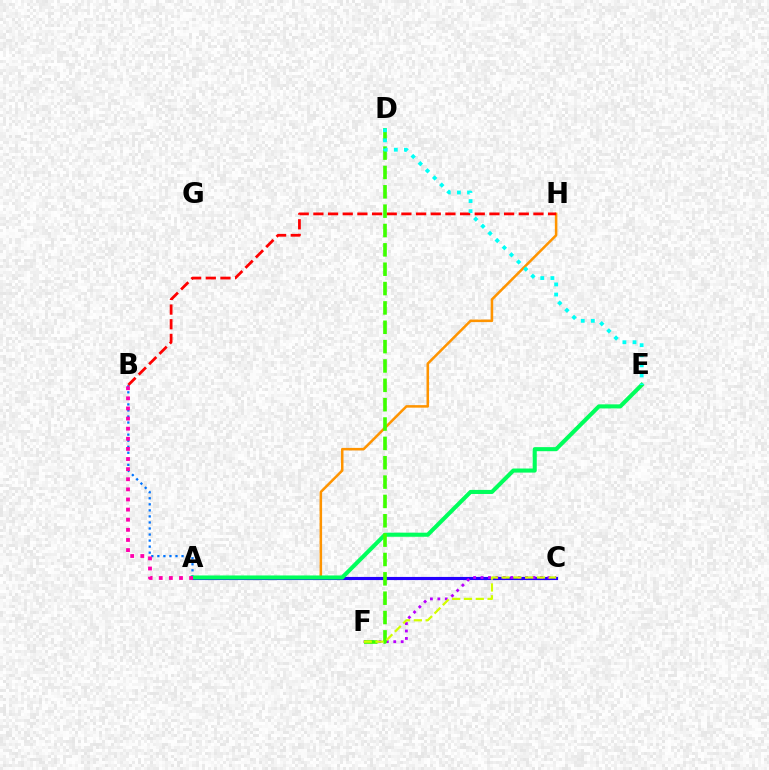{('A', 'C'): [{'color': '#2500ff', 'line_style': 'solid', 'thickness': 2.26}], ('C', 'F'): [{'color': '#b900ff', 'line_style': 'dotted', 'thickness': 2.02}, {'color': '#d1ff00', 'line_style': 'dashed', 'thickness': 1.6}], ('A', 'B'): [{'color': '#0074ff', 'line_style': 'dotted', 'thickness': 1.64}, {'color': '#ff00ac', 'line_style': 'dotted', 'thickness': 2.75}], ('A', 'H'): [{'color': '#ff9400', 'line_style': 'solid', 'thickness': 1.82}], ('A', 'E'): [{'color': '#00ff5c', 'line_style': 'solid', 'thickness': 2.93}], ('B', 'H'): [{'color': '#ff0000', 'line_style': 'dashed', 'thickness': 1.99}], ('D', 'F'): [{'color': '#3dff00', 'line_style': 'dashed', 'thickness': 2.63}], ('D', 'E'): [{'color': '#00fff6', 'line_style': 'dotted', 'thickness': 2.74}]}